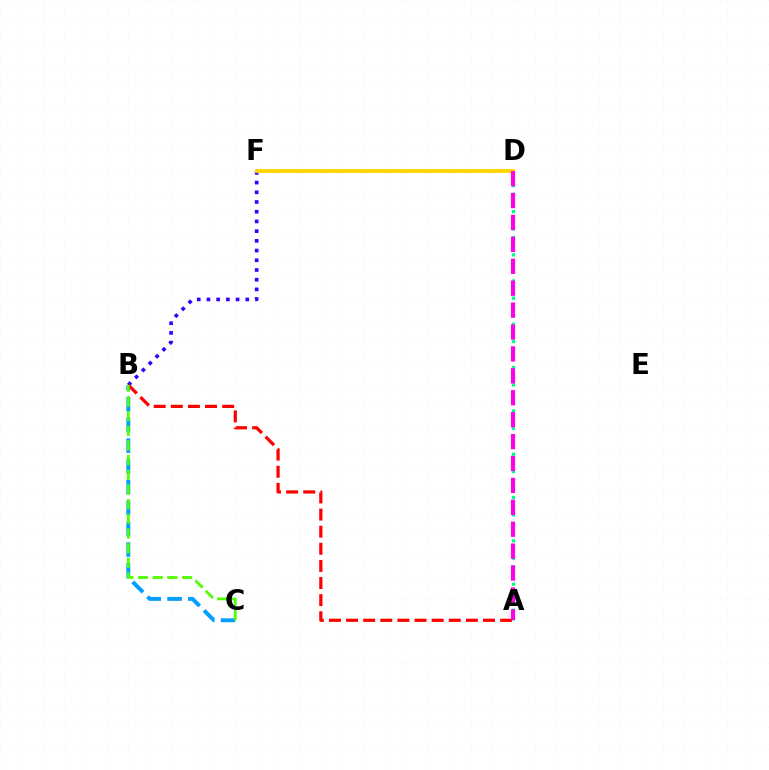{('B', 'C'): [{'color': '#009eff', 'line_style': 'dashed', 'thickness': 2.82}, {'color': '#4fff00', 'line_style': 'dashed', 'thickness': 1.99}], ('A', 'D'): [{'color': '#00ff86', 'line_style': 'dotted', 'thickness': 2.35}, {'color': '#ff00ed', 'line_style': 'dashed', 'thickness': 2.98}], ('B', 'F'): [{'color': '#3700ff', 'line_style': 'dotted', 'thickness': 2.64}], ('D', 'F'): [{'color': '#ffd500', 'line_style': 'solid', 'thickness': 2.77}], ('A', 'B'): [{'color': '#ff0000', 'line_style': 'dashed', 'thickness': 2.33}]}